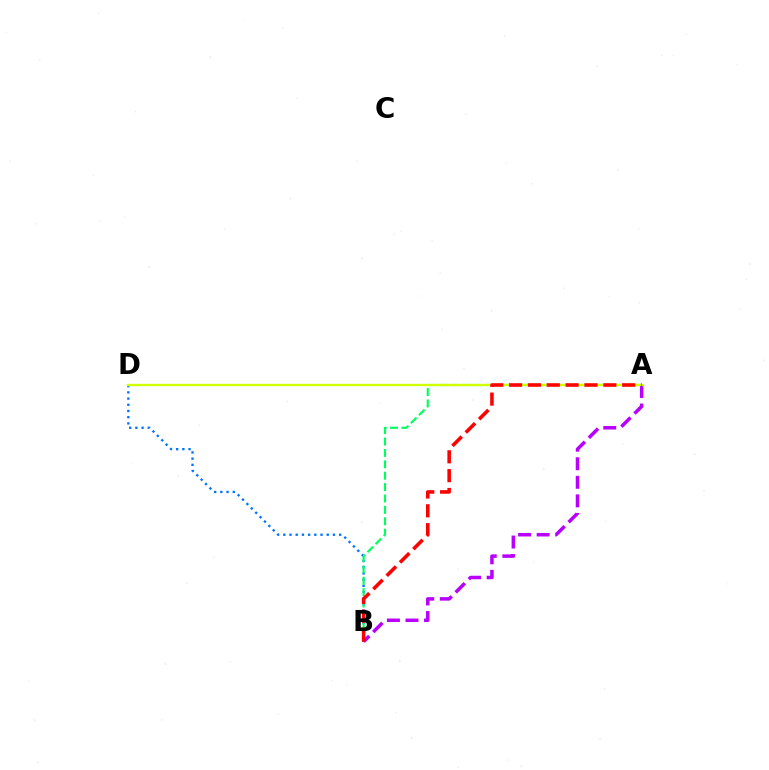{('B', 'D'): [{'color': '#0074ff', 'line_style': 'dotted', 'thickness': 1.69}], ('A', 'B'): [{'color': '#00ff5c', 'line_style': 'dashed', 'thickness': 1.55}, {'color': '#b900ff', 'line_style': 'dashed', 'thickness': 2.52}, {'color': '#ff0000', 'line_style': 'dashed', 'thickness': 2.56}], ('A', 'D'): [{'color': '#d1ff00', 'line_style': 'solid', 'thickness': 1.68}]}